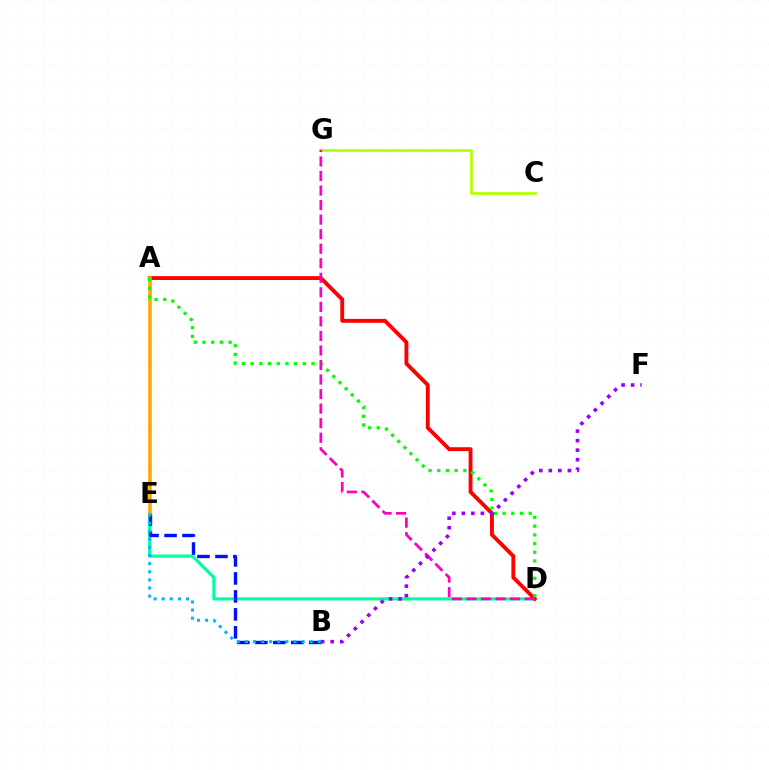{('D', 'E'): [{'color': '#00ff9d', 'line_style': 'solid', 'thickness': 2.27}], ('C', 'G'): [{'color': '#b3ff00', 'line_style': 'solid', 'thickness': 1.96}], ('B', 'E'): [{'color': '#0010ff', 'line_style': 'dashed', 'thickness': 2.44}, {'color': '#00b5ff', 'line_style': 'dotted', 'thickness': 2.2}], ('A', 'D'): [{'color': '#ff0000', 'line_style': 'solid', 'thickness': 2.79}, {'color': '#08ff00', 'line_style': 'dotted', 'thickness': 2.36}], ('A', 'E'): [{'color': '#ffa500', 'line_style': 'solid', 'thickness': 2.59}], ('D', 'G'): [{'color': '#ff00bd', 'line_style': 'dashed', 'thickness': 1.98}], ('B', 'F'): [{'color': '#9b00ff', 'line_style': 'dotted', 'thickness': 2.59}]}